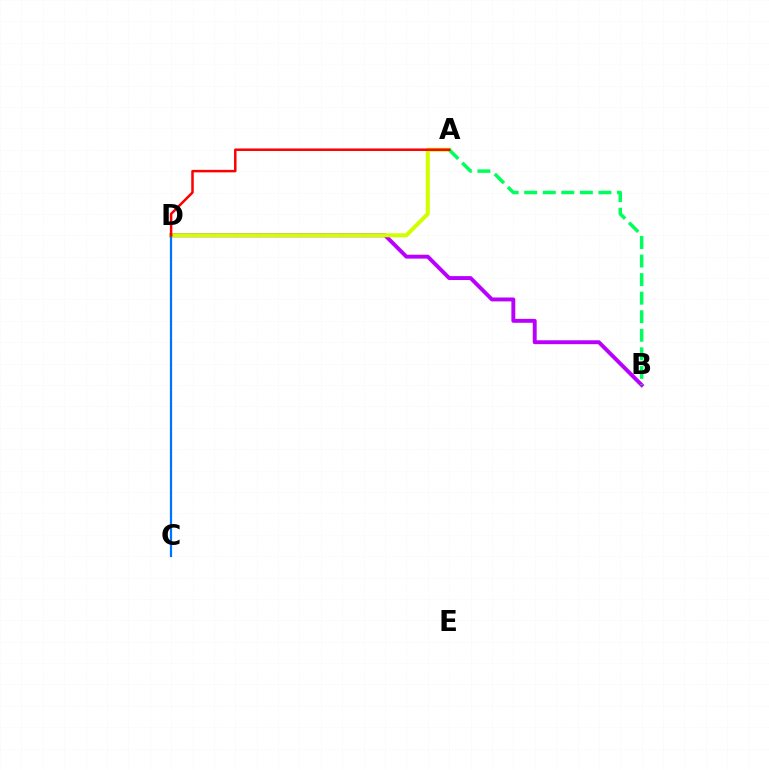{('B', 'D'): [{'color': '#b900ff', 'line_style': 'solid', 'thickness': 2.81}], ('A', 'D'): [{'color': '#d1ff00', 'line_style': 'solid', 'thickness': 2.89}, {'color': '#ff0000', 'line_style': 'solid', 'thickness': 1.8}], ('A', 'B'): [{'color': '#00ff5c', 'line_style': 'dashed', 'thickness': 2.52}], ('C', 'D'): [{'color': '#0074ff', 'line_style': 'solid', 'thickness': 1.61}]}